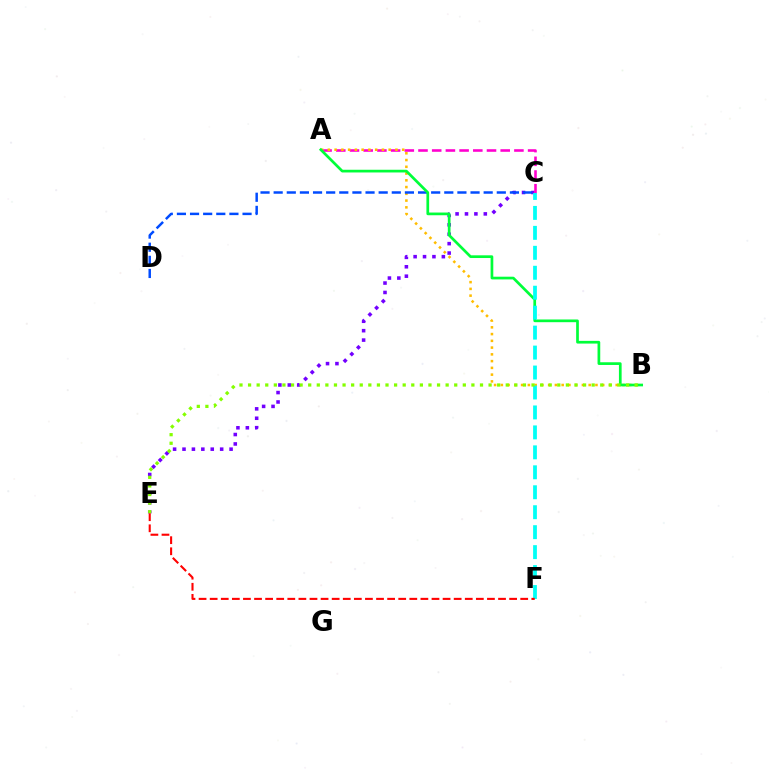{('C', 'E'): [{'color': '#7200ff', 'line_style': 'dotted', 'thickness': 2.56}], ('A', 'C'): [{'color': '#ff00cf', 'line_style': 'dashed', 'thickness': 1.86}], ('A', 'B'): [{'color': '#ffbd00', 'line_style': 'dotted', 'thickness': 1.84}, {'color': '#00ff39', 'line_style': 'solid', 'thickness': 1.95}], ('C', 'D'): [{'color': '#004bff', 'line_style': 'dashed', 'thickness': 1.78}], ('C', 'F'): [{'color': '#00fff6', 'line_style': 'dashed', 'thickness': 2.71}], ('B', 'E'): [{'color': '#84ff00', 'line_style': 'dotted', 'thickness': 2.33}], ('E', 'F'): [{'color': '#ff0000', 'line_style': 'dashed', 'thickness': 1.51}]}